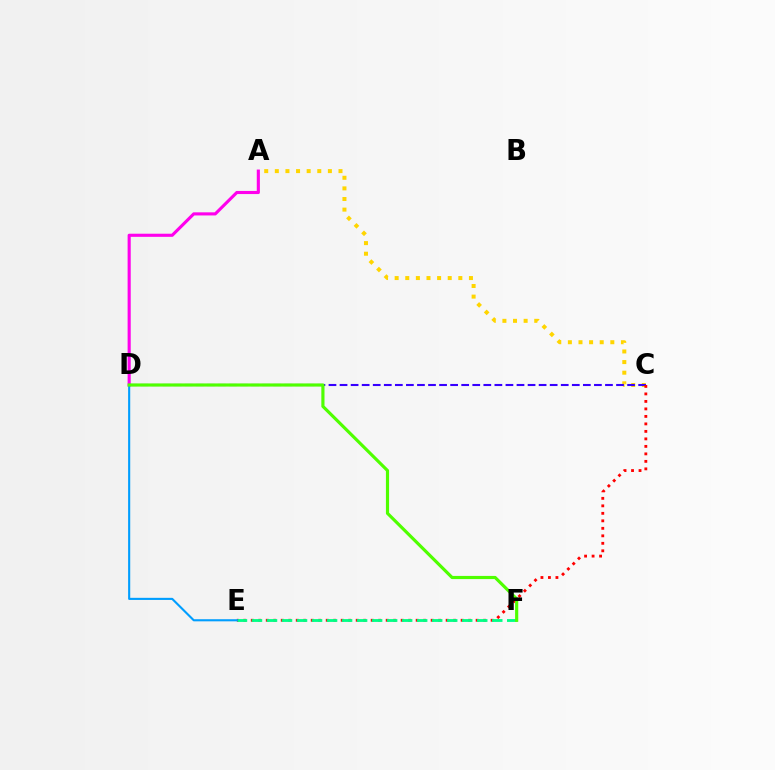{('A', 'D'): [{'color': '#ff00ed', 'line_style': 'solid', 'thickness': 2.24}], ('A', 'C'): [{'color': '#ffd500', 'line_style': 'dotted', 'thickness': 2.88}], ('C', 'D'): [{'color': '#3700ff', 'line_style': 'dashed', 'thickness': 1.5}], ('C', 'E'): [{'color': '#ff0000', 'line_style': 'dotted', 'thickness': 2.04}], ('E', 'F'): [{'color': '#00ff86', 'line_style': 'dashed', 'thickness': 2.04}], ('D', 'E'): [{'color': '#009eff', 'line_style': 'solid', 'thickness': 1.52}], ('D', 'F'): [{'color': '#4fff00', 'line_style': 'solid', 'thickness': 2.27}]}